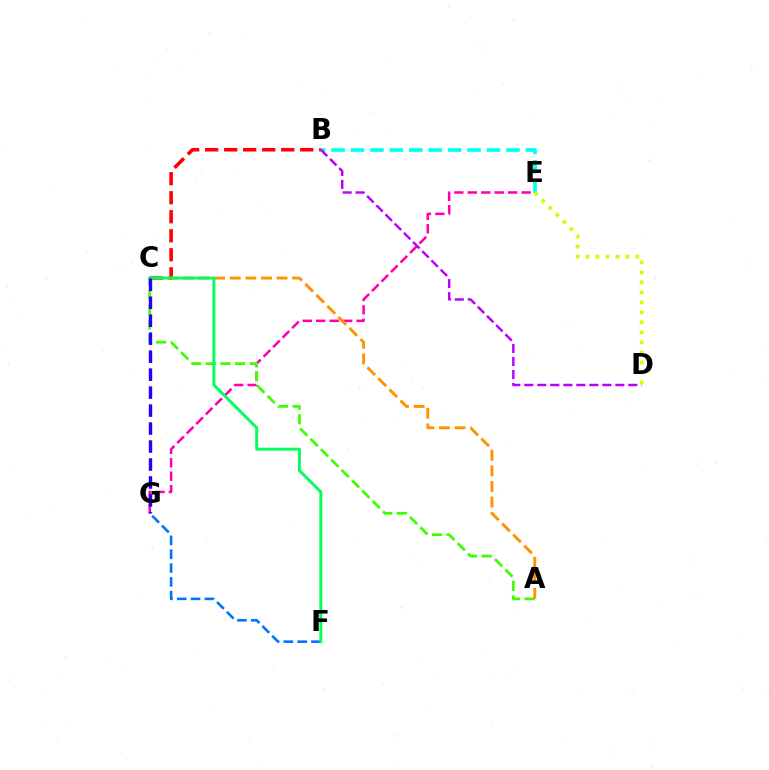{('F', 'G'): [{'color': '#0074ff', 'line_style': 'dashed', 'thickness': 1.88}], ('E', 'G'): [{'color': '#ff00ac', 'line_style': 'dashed', 'thickness': 1.83}], ('B', 'C'): [{'color': '#ff0000', 'line_style': 'dashed', 'thickness': 2.58}], ('A', 'C'): [{'color': '#3dff00', 'line_style': 'dashed', 'thickness': 1.99}, {'color': '#ff9400', 'line_style': 'dashed', 'thickness': 2.12}], ('B', 'E'): [{'color': '#00fff6', 'line_style': 'dashed', 'thickness': 2.64}], ('C', 'F'): [{'color': '#00ff5c', 'line_style': 'solid', 'thickness': 2.1}], ('B', 'D'): [{'color': '#b900ff', 'line_style': 'dashed', 'thickness': 1.77}], ('C', 'G'): [{'color': '#2500ff', 'line_style': 'dashed', 'thickness': 2.44}], ('D', 'E'): [{'color': '#d1ff00', 'line_style': 'dotted', 'thickness': 2.72}]}